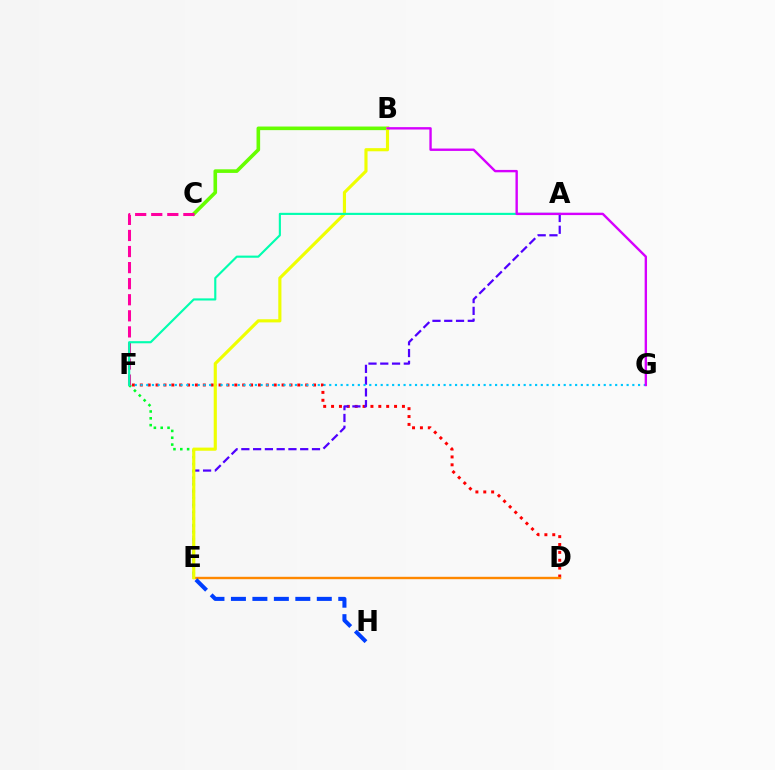{('D', 'F'): [{'color': '#ff0000', 'line_style': 'dotted', 'thickness': 2.14}], ('B', 'C'): [{'color': '#66ff00', 'line_style': 'solid', 'thickness': 2.6}], ('A', 'E'): [{'color': '#4f00ff', 'line_style': 'dashed', 'thickness': 1.6}], ('F', 'G'): [{'color': '#00c7ff', 'line_style': 'dotted', 'thickness': 1.55}], ('D', 'E'): [{'color': '#ff8800', 'line_style': 'solid', 'thickness': 1.72}], ('E', 'F'): [{'color': '#00ff27', 'line_style': 'dotted', 'thickness': 1.86}], ('B', 'E'): [{'color': '#eeff00', 'line_style': 'solid', 'thickness': 2.26}], ('C', 'F'): [{'color': '#ff00a0', 'line_style': 'dashed', 'thickness': 2.18}], ('A', 'F'): [{'color': '#00ffaf', 'line_style': 'solid', 'thickness': 1.54}], ('E', 'H'): [{'color': '#003fff', 'line_style': 'dashed', 'thickness': 2.92}], ('B', 'G'): [{'color': '#d600ff', 'line_style': 'solid', 'thickness': 1.72}]}